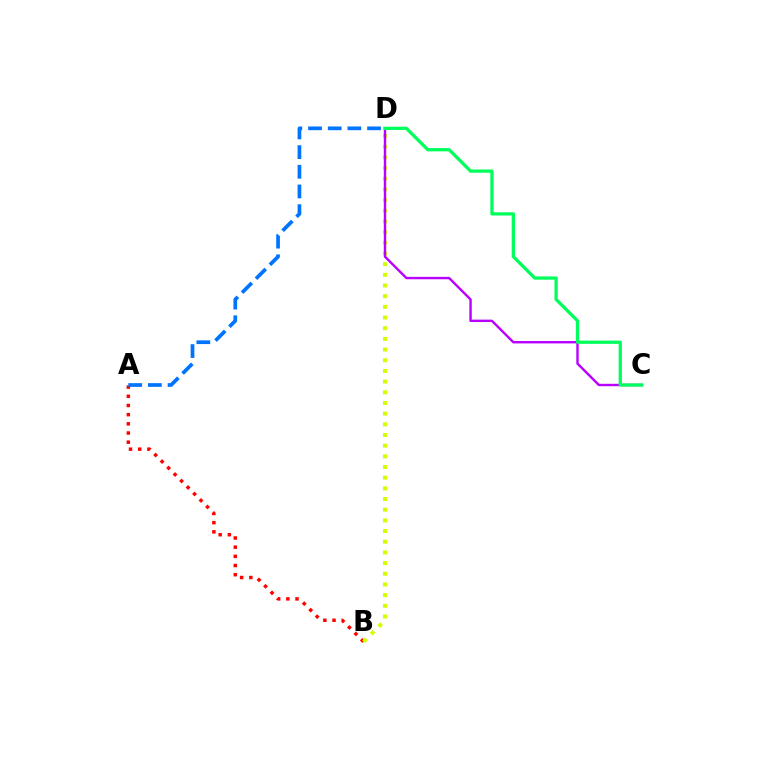{('A', 'B'): [{'color': '#ff0000', 'line_style': 'dotted', 'thickness': 2.49}], ('B', 'D'): [{'color': '#d1ff00', 'line_style': 'dotted', 'thickness': 2.9}], ('A', 'D'): [{'color': '#0074ff', 'line_style': 'dashed', 'thickness': 2.67}], ('C', 'D'): [{'color': '#b900ff', 'line_style': 'solid', 'thickness': 1.73}, {'color': '#00ff5c', 'line_style': 'solid', 'thickness': 2.35}]}